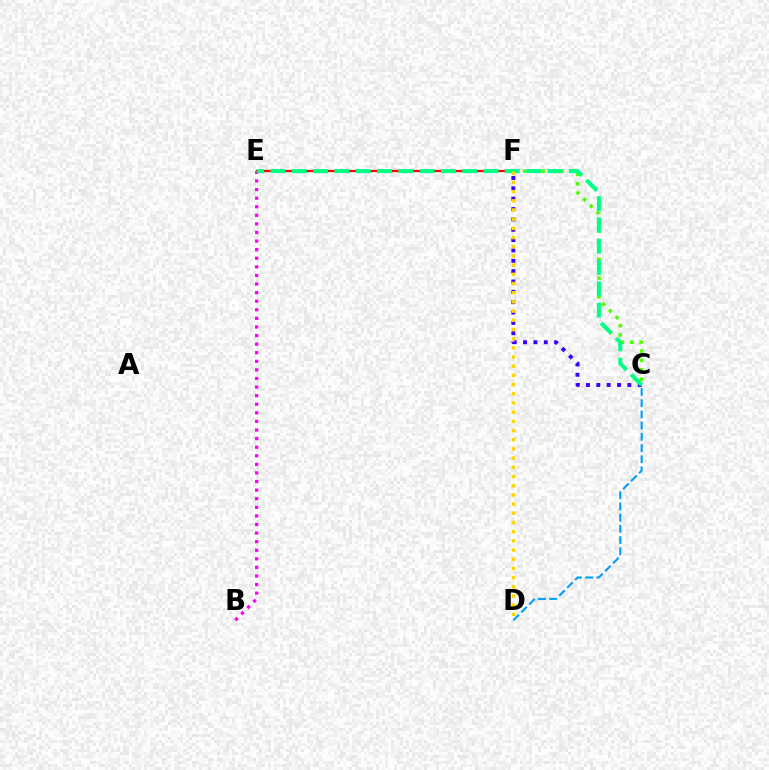{('C', 'F'): [{'color': '#4fff00', 'line_style': 'dotted', 'thickness': 2.55}, {'color': '#3700ff', 'line_style': 'dotted', 'thickness': 2.81}], ('C', 'D'): [{'color': '#009eff', 'line_style': 'dashed', 'thickness': 1.52}], ('B', 'E'): [{'color': '#ff00ed', 'line_style': 'dotted', 'thickness': 2.33}], ('E', 'F'): [{'color': '#ff0000', 'line_style': 'solid', 'thickness': 1.65}], ('C', 'E'): [{'color': '#00ff86', 'line_style': 'dashed', 'thickness': 2.89}], ('D', 'F'): [{'color': '#ffd500', 'line_style': 'dotted', 'thickness': 2.5}]}